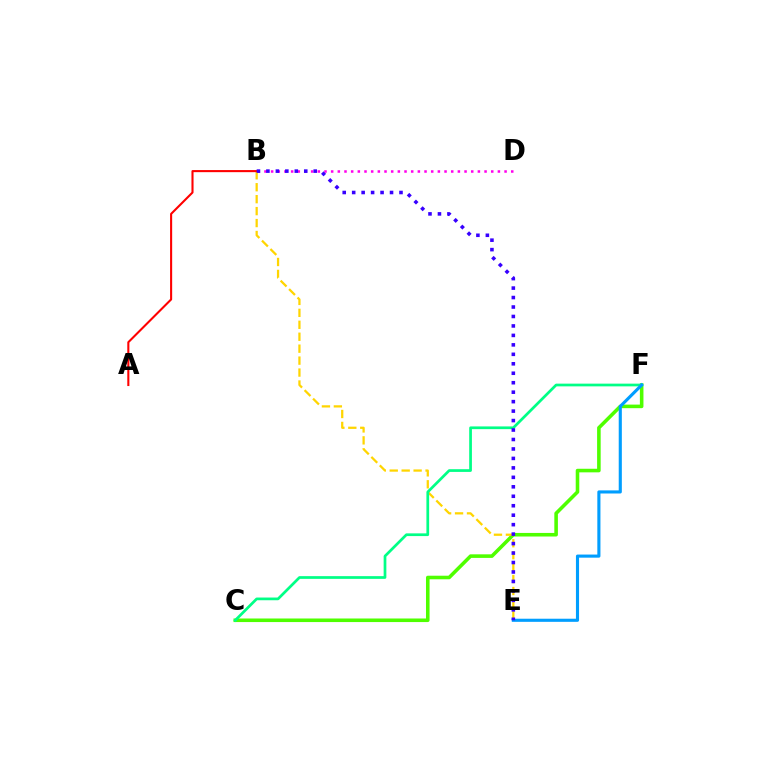{('C', 'F'): [{'color': '#4fff00', 'line_style': 'solid', 'thickness': 2.57}, {'color': '#00ff86', 'line_style': 'solid', 'thickness': 1.96}], ('B', 'E'): [{'color': '#ffd500', 'line_style': 'dashed', 'thickness': 1.62}, {'color': '#3700ff', 'line_style': 'dotted', 'thickness': 2.57}], ('E', 'F'): [{'color': '#009eff', 'line_style': 'solid', 'thickness': 2.24}], ('B', 'D'): [{'color': '#ff00ed', 'line_style': 'dotted', 'thickness': 1.81}], ('A', 'B'): [{'color': '#ff0000', 'line_style': 'solid', 'thickness': 1.51}]}